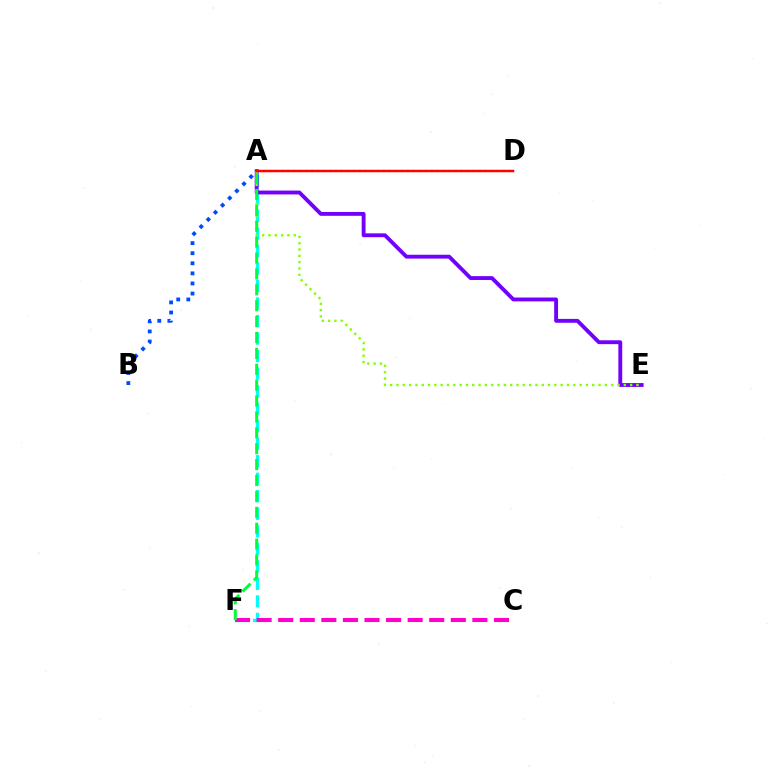{('A', 'F'): [{'color': '#00fff6', 'line_style': 'dashed', 'thickness': 2.38}, {'color': '#00ff39', 'line_style': 'dashed', 'thickness': 2.16}], ('A', 'B'): [{'color': '#004bff', 'line_style': 'dotted', 'thickness': 2.74}], ('C', 'F'): [{'color': '#ff00cf', 'line_style': 'dashed', 'thickness': 2.93}], ('A', 'D'): [{'color': '#ffbd00', 'line_style': 'dotted', 'thickness': 1.63}, {'color': '#ff0000', 'line_style': 'solid', 'thickness': 1.78}], ('A', 'E'): [{'color': '#7200ff', 'line_style': 'solid', 'thickness': 2.78}, {'color': '#84ff00', 'line_style': 'dotted', 'thickness': 1.72}]}